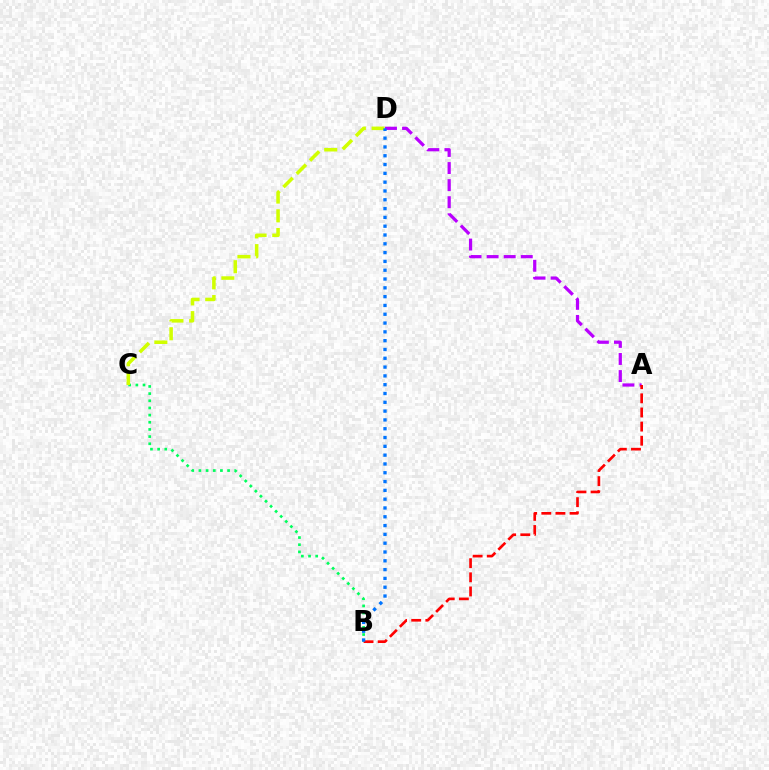{('B', 'C'): [{'color': '#00ff5c', 'line_style': 'dotted', 'thickness': 1.95}], ('C', 'D'): [{'color': '#d1ff00', 'line_style': 'dashed', 'thickness': 2.55}], ('A', 'D'): [{'color': '#b900ff', 'line_style': 'dashed', 'thickness': 2.32}], ('A', 'B'): [{'color': '#ff0000', 'line_style': 'dashed', 'thickness': 1.92}], ('B', 'D'): [{'color': '#0074ff', 'line_style': 'dotted', 'thickness': 2.39}]}